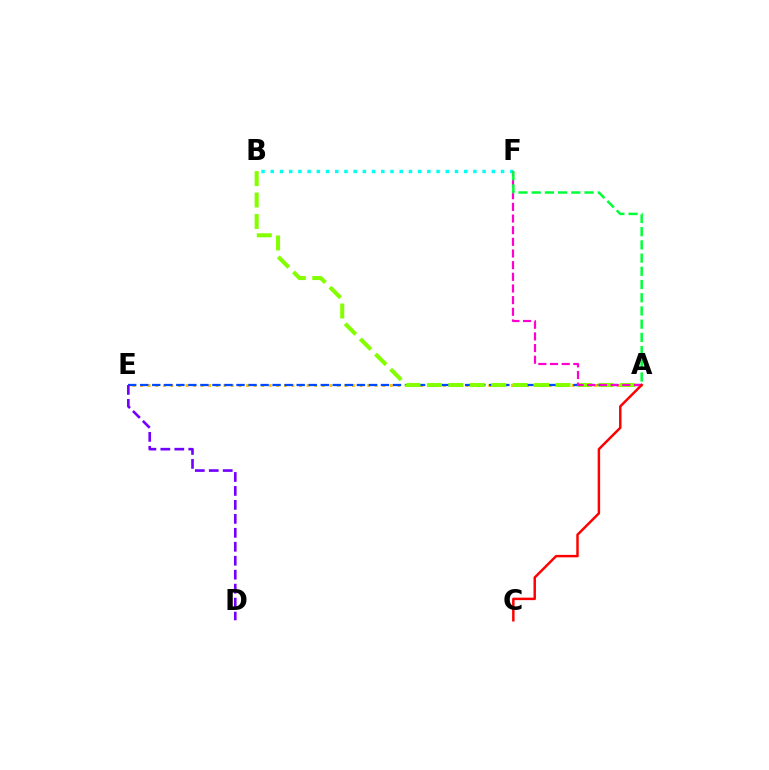{('A', 'E'): [{'color': '#ffbd00', 'line_style': 'dotted', 'thickness': 2.06}, {'color': '#004bff', 'line_style': 'dashed', 'thickness': 1.64}], ('B', 'F'): [{'color': '#00fff6', 'line_style': 'dotted', 'thickness': 2.5}], ('A', 'B'): [{'color': '#84ff00', 'line_style': 'dashed', 'thickness': 2.91}], ('A', 'F'): [{'color': '#ff00cf', 'line_style': 'dashed', 'thickness': 1.58}, {'color': '#00ff39', 'line_style': 'dashed', 'thickness': 1.79}], ('A', 'C'): [{'color': '#ff0000', 'line_style': 'solid', 'thickness': 1.78}], ('D', 'E'): [{'color': '#7200ff', 'line_style': 'dashed', 'thickness': 1.9}]}